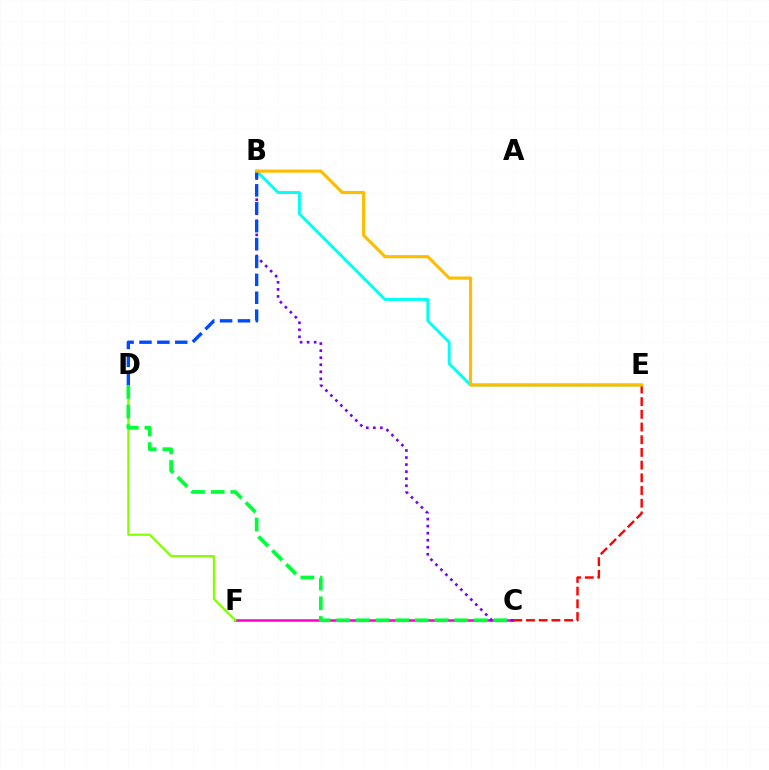{('C', 'F'): [{'color': '#ff00cf', 'line_style': 'solid', 'thickness': 1.82}], ('B', 'E'): [{'color': '#00fff6', 'line_style': 'solid', 'thickness': 2.08}, {'color': '#ffbd00', 'line_style': 'solid', 'thickness': 2.24}], ('D', 'F'): [{'color': '#84ff00', 'line_style': 'solid', 'thickness': 1.55}], ('B', 'C'): [{'color': '#7200ff', 'line_style': 'dotted', 'thickness': 1.91}], ('C', 'D'): [{'color': '#00ff39', 'line_style': 'dashed', 'thickness': 2.67}], ('B', 'D'): [{'color': '#004bff', 'line_style': 'dashed', 'thickness': 2.43}], ('C', 'E'): [{'color': '#ff0000', 'line_style': 'dashed', 'thickness': 1.73}]}